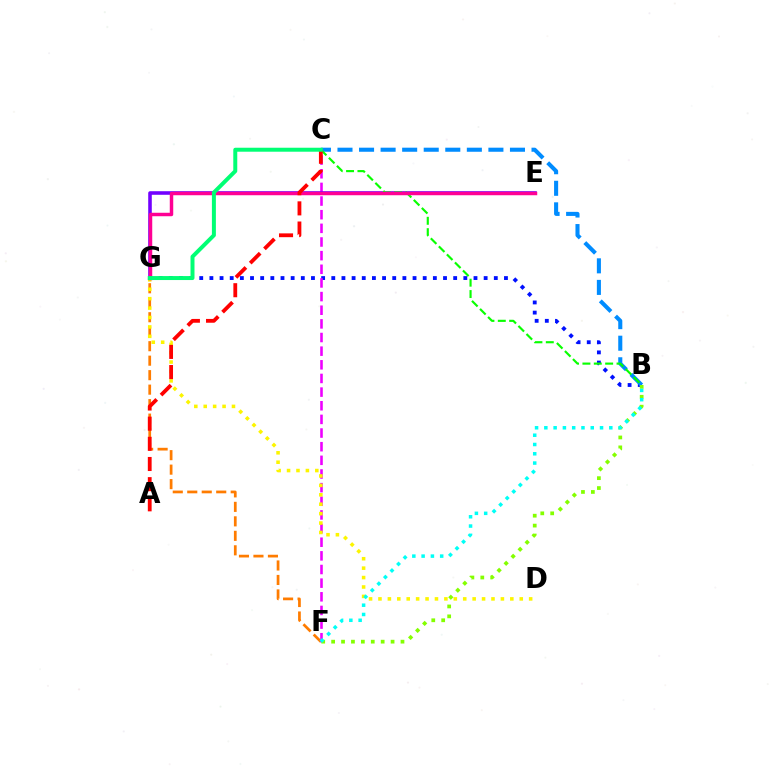{('B', 'G'): [{'color': '#0010ff', 'line_style': 'dotted', 'thickness': 2.76}], ('F', 'G'): [{'color': '#ff7c00', 'line_style': 'dashed', 'thickness': 1.97}], ('C', 'F'): [{'color': '#ee00ff', 'line_style': 'dashed', 'thickness': 1.85}], ('D', 'G'): [{'color': '#fcf500', 'line_style': 'dotted', 'thickness': 2.56}], ('E', 'G'): [{'color': '#7200ff', 'line_style': 'solid', 'thickness': 2.58}, {'color': '#ff0094', 'line_style': 'solid', 'thickness': 2.5}], ('B', 'C'): [{'color': '#008cff', 'line_style': 'dashed', 'thickness': 2.93}, {'color': '#08ff00', 'line_style': 'dashed', 'thickness': 1.54}], ('B', 'F'): [{'color': '#84ff00', 'line_style': 'dotted', 'thickness': 2.69}, {'color': '#00fff6', 'line_style': 'dotted', 'thickness': 2.52}], ('A', 'C'): [{'color': '#ff0000', 'line_style': 'dashed', 'thickness': 2.74}], ('C', 'G'): [{'color': '#00ff74', 'line_style': 'solid', 'thickness': 2.86}]}